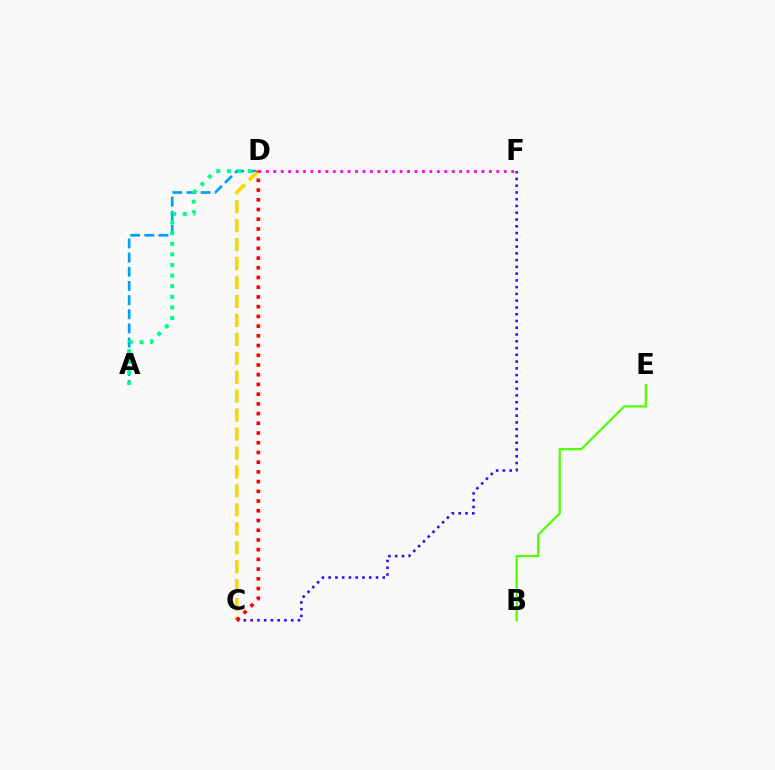{('A', 'D'): [{'color': '#009eff', 'line_style': 'dashed', 'thickness': 1.92}, {'color': '#00ff86', 'line_style': 'dotted', 'thickness': 2.88}], ('C', 'F'): [{'color': '#3700ff', 'line_style': 'dotted', 'thickness': 1.84}], ('D', 'F'): [{'color': '#ff00ed', 'line_style': 'dotted', 'thickness': 2.02}], ('B', 'E'): [{'color': '#4fff00', 'line_style': 'solid', 'thickness': 1.6}], ('C', 'D'): [{'color': '#ffd500', 'line_style': 'dashed', 'thickness': 2.57}, {'color': '#ff0000', 'line_style': 'dotted', 'thickness': 2.64}]}